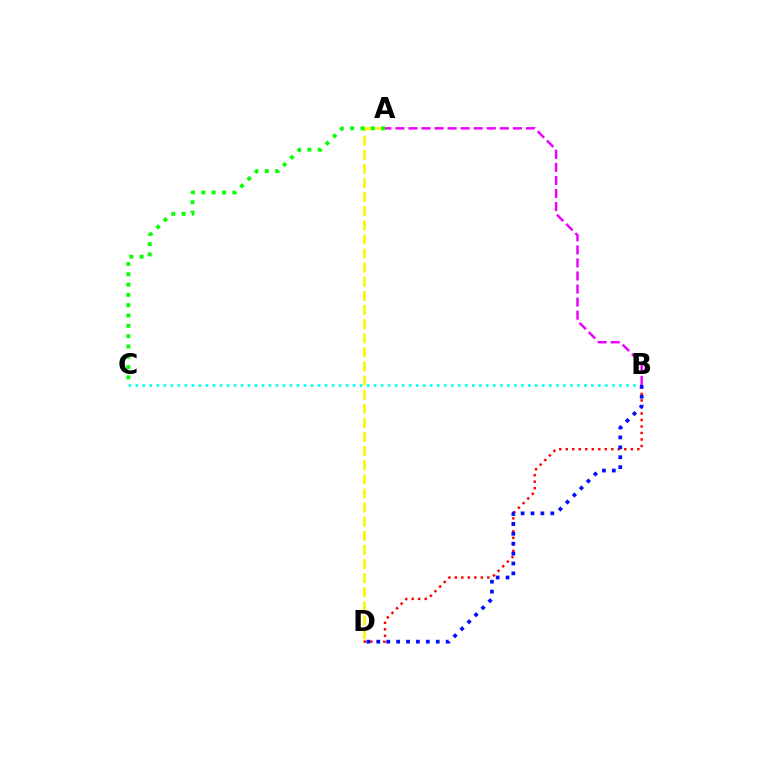{('B', 'D'): [{'color': '#ff0000', 'line_style': 'dotted', 'thickness': 1.77}, {'color': '#0010ff', 'line_style': 'dotted', 'thickness': 2.69}], ('B', 'C'): [{'color': '#00fff6', 'line_style': 'dotted', 'thickness': 1.9}], ('A', 'D'): [{'color': '#fcf500', 'line_style': 'dashed', 'thickness': 1.92}], ('A', 'C'): [{'color': '#08ff00', 'line_style': 'dotted', 'thickness': 2.8}], ('A', 'B'): [{'color': '#ee00ff', 'line_style': 'dashed', 'thickness': 1.77}]}